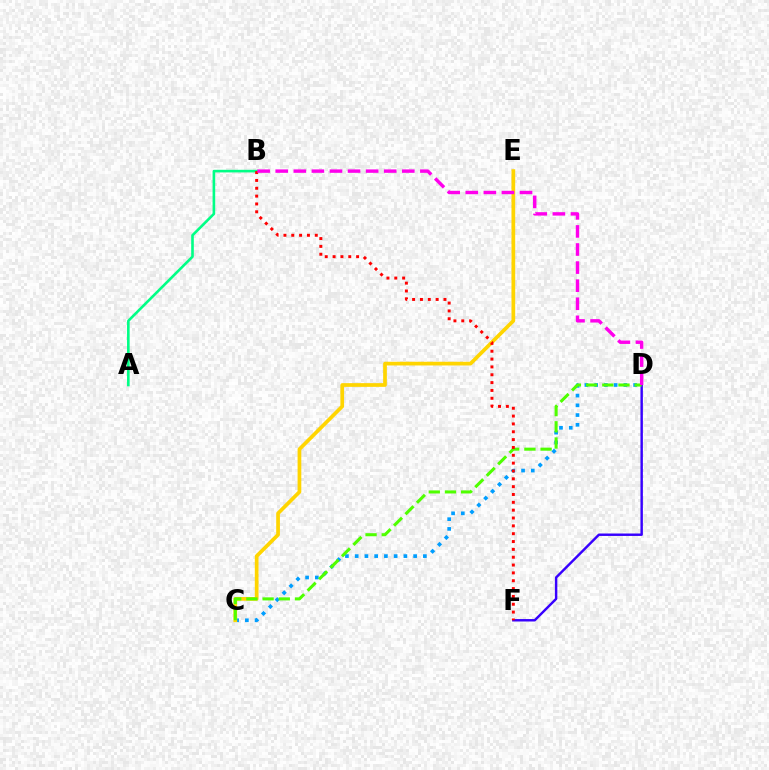{('C', 'D'): [{'color': '#009eff', 'line_style': 'dotted', 'thickness': 2.65}, {'color': '#4fff00', 'line_style': 'dashed', 'thickness': 2.2}], ('C', 'E'): [{'color': '#ffd500', 'line_style': 'solid', 'thickness': 2.67}], ('A', 'B'): [{'color': '#00ff86', 'line_style': 'solid', 'thickness': 1.88}], ('D', 'F'): [{'color': '#3700ff', 'line_style': 'solid', 'thickness': 1.75}], ('B', 'F'): [{'color': '#ff0000', 'line_style': 'dotted', 'thickness': 2.13}], ('B', 'D'): [{'color': '#ff00ed', 'line_style': 'dashed', 'thickness': 2.46}]}